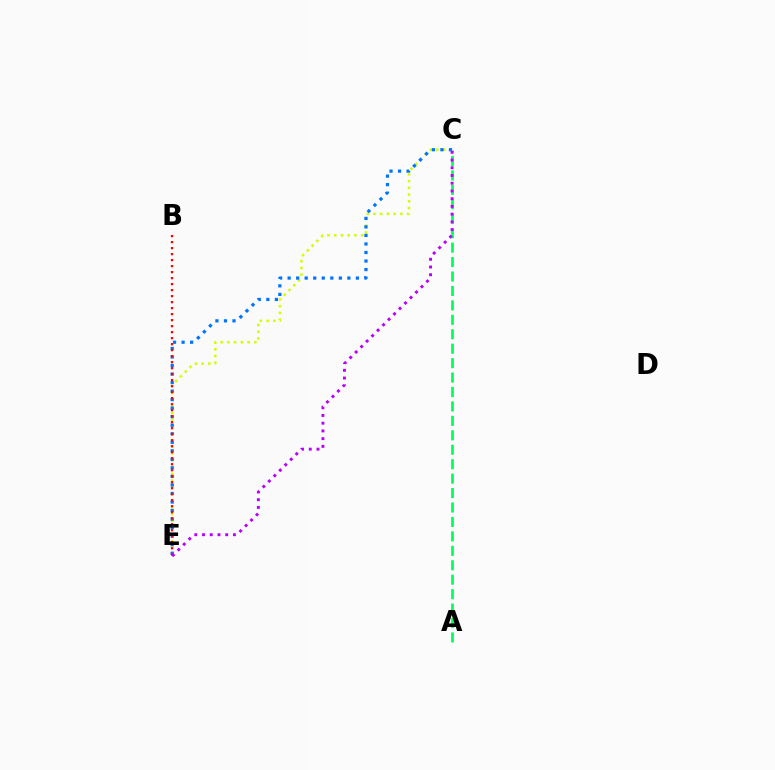{('C', 'E'): [{'color': '#d1ff00', 'line_style': 'dotted', 'thickness': 1.83}, {'color': '#0074ff', 'line_style': 'dotted', 'thickness': 2.32}, {'color': '#b900ff', 'line_style': 'dotted', 'thickness': 2.1}], ('B', 'E'): [{'color': '#ff0000', 'line_style': 'dotted', 'thickness': 1.63}], ('A', 'C'): [{'color': '#00ff5c', 'line_style': 'dashed', 'thickness': 1.96}]}